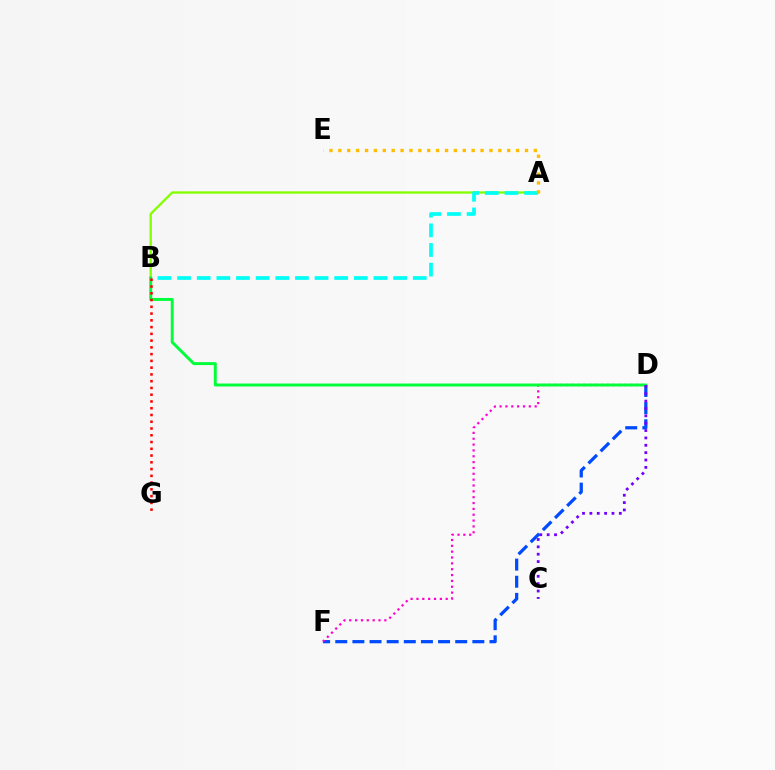{('A', 'B'): [{'color': '#84ff00', 'line_style': 'solid', 'thickness': 1.68}, {'color': '#00fff6', 'line_style': 'dashed', 'thickness': 2.67}], ('D', 'F'): [{'color': '#004bff', 'line_style': 'dashed', 'thickness': 2.33}, {'color': '#ff00cf', 'line_style': 'dotted', 'thickness': 1.59}], ('B', 'D'): [{'color': '#00ff39', 'line_style': 'solid', 'thickness': 2.13}], ('C', 'D'): [{'color': '#7200ff', 'line_style': 'dotted', 'thickness': 2.0}], ('A', 'E'): [{'color': '#ffbd00', 'line_style': 'dotted', 'thickness': 2.41}], ('B', 'G'): [{'color': '#ff0000', 'line_style': 'dotted', 'thickness': 1.84}]}